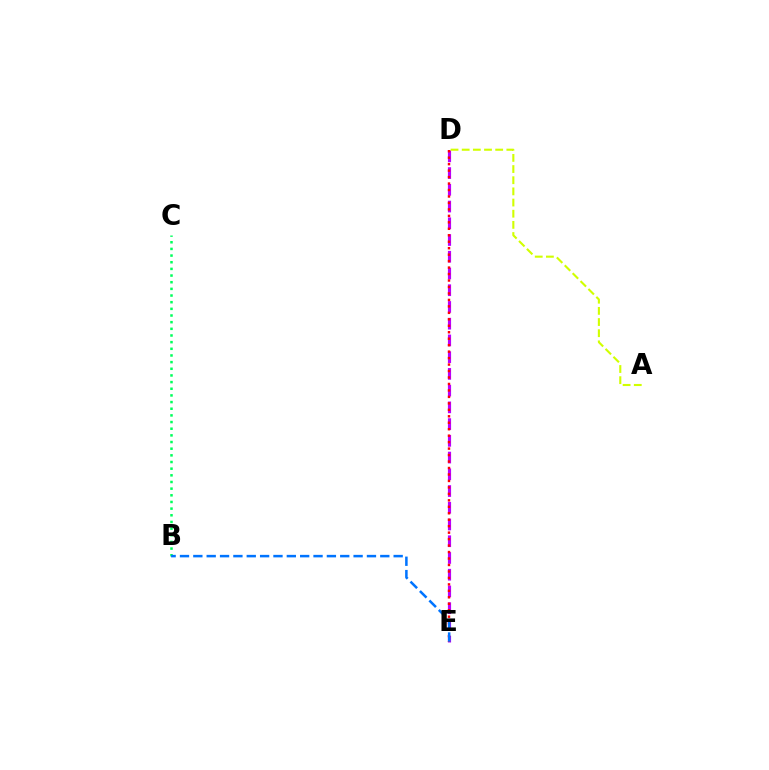{('D', 'E'): [{'color': '#b900ff', 'line_style': 'dashed', 'thickness': 2.27}, {'color': '#ff0000', 'line_style': 'dotted', 'thickness': 1.76}], ('B', 'C'): [{'color': '#00ff5c', 'line_style': 'dotted', 'thickness': 1.81}], ('A', 'D'): [{'color': '#d1ff00', 'line_style': 'dashed', 'thickness': 1.52}], ('B', 'E'): [{'color': '#0074ff', 'line_style': 'dashed', 'thickness': 1.81}]}